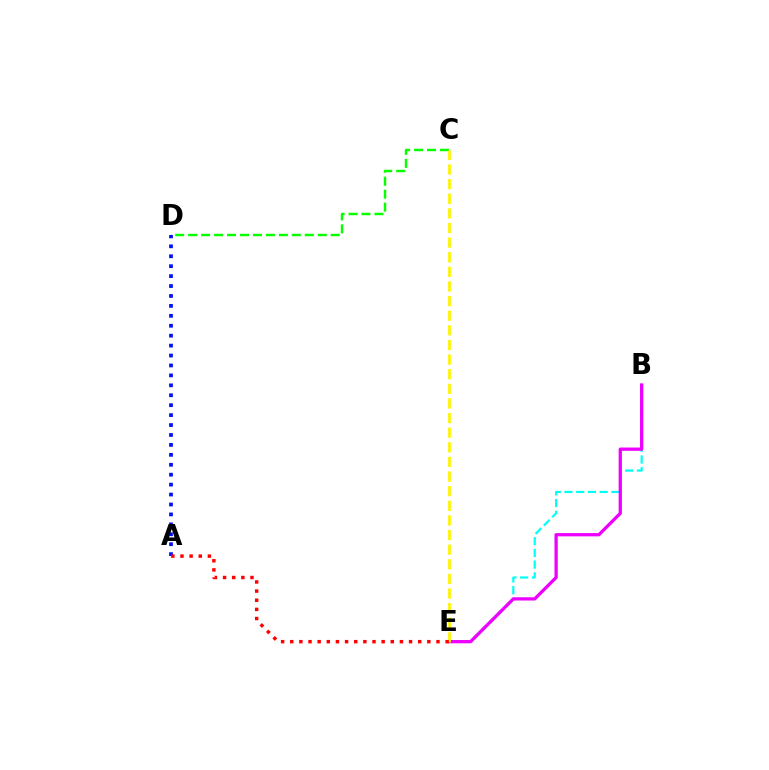{('B', 'E'): [{'color': '#00fff6', 'line_style': 'dashed', 'thickness': 1.59}, {'color': '#ee00ff', 'line_style': 'solid', 'thickness': 2.35}], ('C', 'D'): [{'color': '#08ff00', 'line_style': 'dashed', 'thickness': 1.76}], ('A', 'D'): [{'color': '#0010ff', 'line_style': 'dotted', 'thickness': 2.7}], ('C', 'E'): [{'color': '#fcf500', 'line_style': 'dashed', 'thickness': 1.99}], ('A', 'E'): [{'color': '#ff0000', 'line_style': 'dotted', 'thickness': 2.48}]}